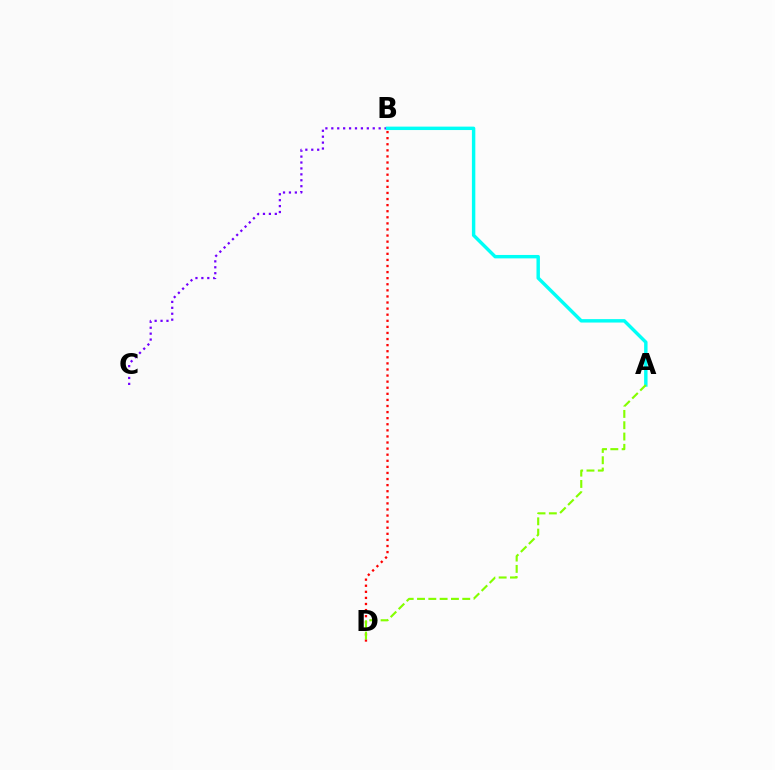{('B', 'C'): [{'color': '#7200ff', 'line_style': 'dotted', 'thickness': 1.61}], ('A', 'B'): [{'color': '#00fff6', 'line_style': 'solid', 'thickness': 2.46}], ('B', 'D'): [{'color': '#ff0000', 'line_style': 'dotted', 'thickness': 1.65}], ('A', 'D'): [{'color': '#84ff00', 'line_style': 'dashed', 'thickness': 1.54}]}